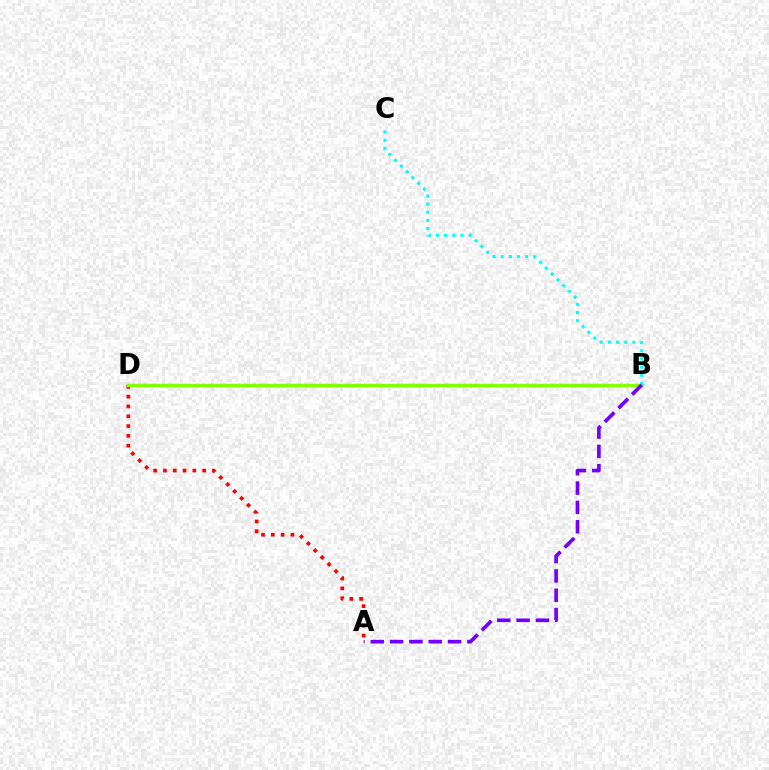{('A', 'D'): [{'color': '#ff0000', 'line_style': 'dotted', 'thickness': 2.66}], ('B', 'D'): [{'color': '#84ff00', 'line_style': 'solid', 'thickness': 2.46}], ('B', 'C'): [{'color': '#00fff6', 'line_style': 'dotted', 'thickness': 2.22}], ('A', 'B'): [{'color': '#7200ff', 'line_style': 'dashed', 'thickness': 2.63}]}